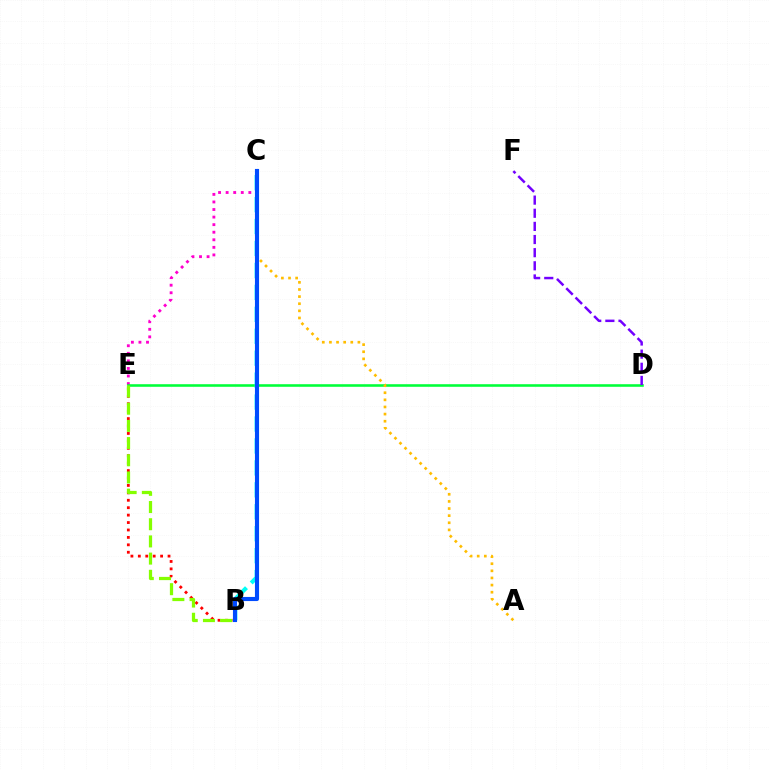{('B', 'E'): [{'color': '#ff0000', 'line_style': 'dotted', 'thickness': 2.02}, {'color': '#84ff00', 'line_style': 'dashed', 'thickness': 2.34}], ('C', 'E'): [{'color': '#ff00cf', 'line_style': 'dotted', 'thickness': 2.06}], ('D', 'E'): [{'color': '#00ff39', 'line_style': 'solid', 'thickness': 1.86}], ('A', 'C'): [{'color': '#ffbd00', 'line_style': 'dotted', 'thickness': 1.93}], ('B', 'C'): [{'color': '#00fff6', 'line_style': 'dashed', 'thickness': 2.98}, {'color': '#004bff', 'line_style': 'solid', 'thickness': 2.96}], ('D', 'F'): [{'color': '#7200ff', 'line_style': 'dashed', 'thickness': 1.79}]}